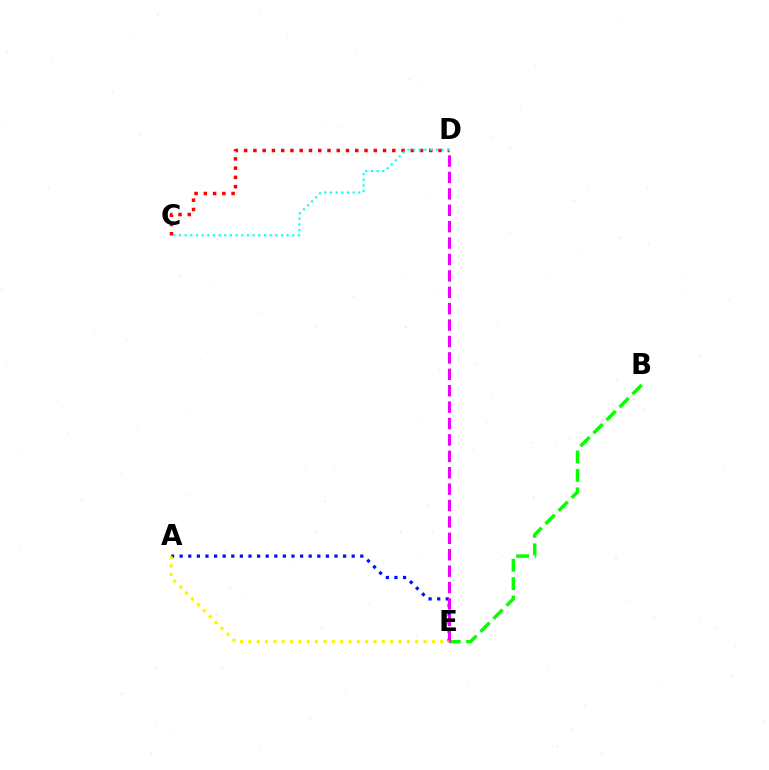{('C', 'D'): [{'color': '#ff0000', 'line_style': 'dotted', 'thickness': 2.52}, {'color': '#00fff6', 'line_style': 'dotted', 'thickness': 1.54}], ('B', 'E'): [{'color': '#08ff00', 'line_style': 'dashed', 'thickness': 2.5}], ('A', 'E'): [{'color': '#0010ff', 'line_style': 'dotted', 'thickness': 2.34}, {'color': '#fcf500', 'line_style': 'dotted', 'thickness': 2.27}], ('D', 'E'): [{'color': '#ee00ff', 'line_style': 'dashed', 'thickness': 2.23}]}